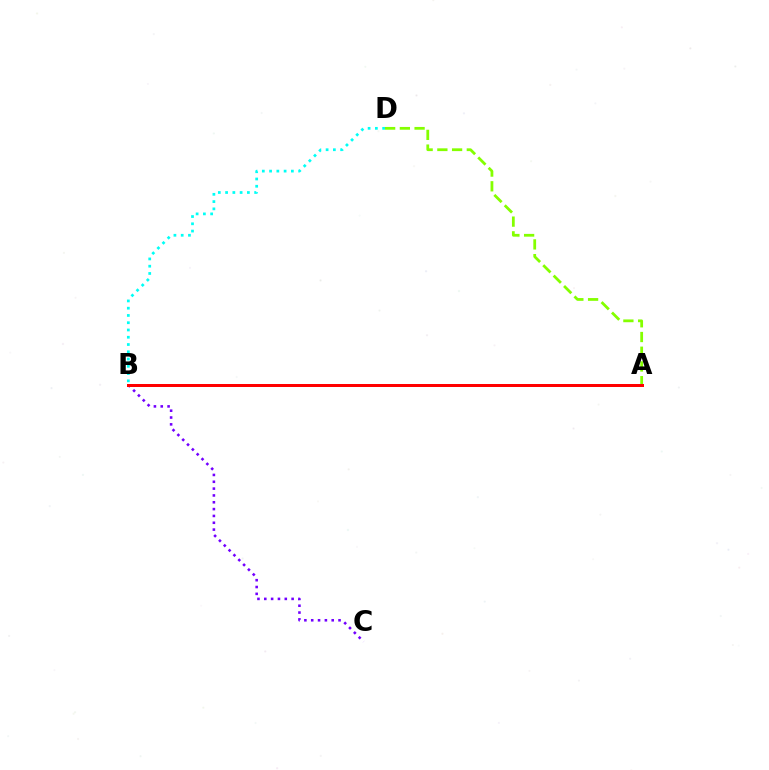{('B', 'C'): [{'color': '#7200ff', 'line_style': 'dotted', 'thickness': 1.86}], ('A', 'D'): [{'color': '#84ff00', 'line_style': 'dashed', 'thickness': 2.0}], ('B', 'D'): [{'color': '#00fff6', 'line_style': 'dotted', 'thickness': 1.97}], ('A', 'B'): [{'color': '#ff0000', 'line_style': 'solid', 'thickness': 2.16}]}